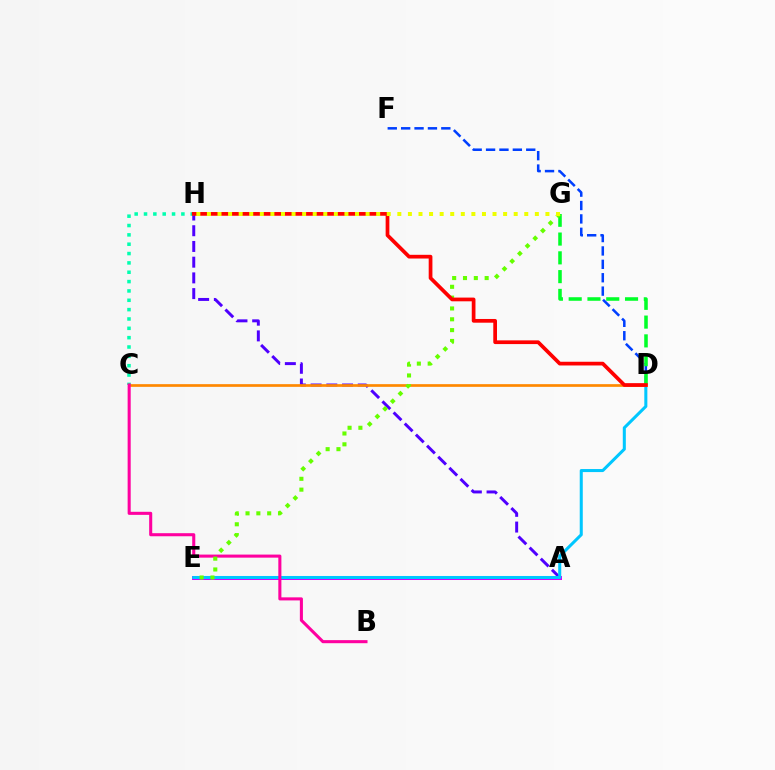{('A', 'E'): [{'color': '#d600ff', 'line_style': 'solid', 'thickness': 2.88}], ('A', 'H'): [{'color': '#4f00ff', 'line_style': 'dashed', 'thickness': 2.14}], ('D', 'F'): [{'color': '#003fff', 'line_style': 'dashed', 'thickness': 1.82}], ('D', 'E'): [{'color': '#00c7ff', 'line_style': 'solid', 'thickness': 2.19}], ('D', 'G'): [{'color': '#00ff27', 'line_style': 'dashed', 'thickness': 2.55}], ('C', 'H'): [{'color': '#00ffaf', 'line_style': 'dotted', 'thickness': 2.54}], ('C', 'D'): [{'color': '#ff8800', 'line_style': 'solid', 'thickness': 1.94}], ('B', 'C'): [{'color': '#ff00a0', 'line_style': 'solid', 'thickness': 2.21}], ('E', 'G'): [{'color': '#66ff00', 'line_style': 'dotted', 'thickness': 2.94}], ('D', 'H'): [{'color': '#ff0000', 'line_style': 'solid', 'thickness': 2.68}], ('G', 'H'): [{'color': '#eeff00', 'line_style': 'dotted', 'thickness': 2.87}]}